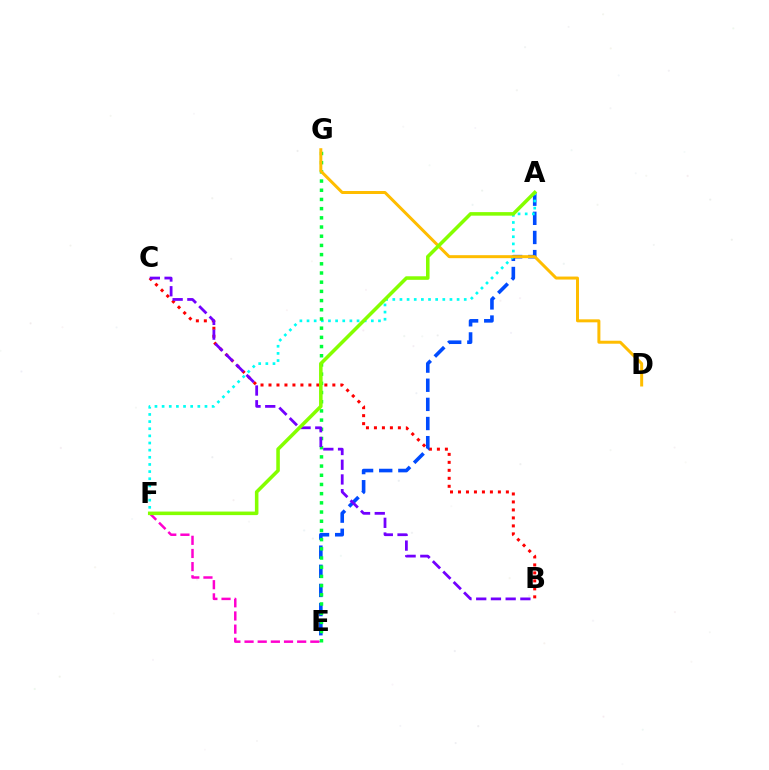{('B', 'C'): [{'color': '#ff0000', 'line_style': 'dotted', 'thickness': 2.17}, {'color': '#7200ff', 'line_style': 'dashed', 'thickness': 2.0}], ('A', 'E'): [{'color': '#004bff', 'line_style': 'dashed', 'thickness': 2.6}], ('E', 'F'): [{'color': '#ff00cf', 'line_style': 'dashed', 'thickness': 1.79}], ('A', 'F'): [{'color': '#00fff6', 'line_style': 'dotted', 'thickness': 1.94}, {'color': '#84ff00', 'line_style': 'solid', 'thickness': 2.55}], ('E', 'G'): [{'color': '#00ff39', 'line_style': 'dotted', 'thickness': 2.5}], ('D', 'G'): [{'color': '#ffbd00', 'line_style': 'solid', 'thickness': 2.15}]}